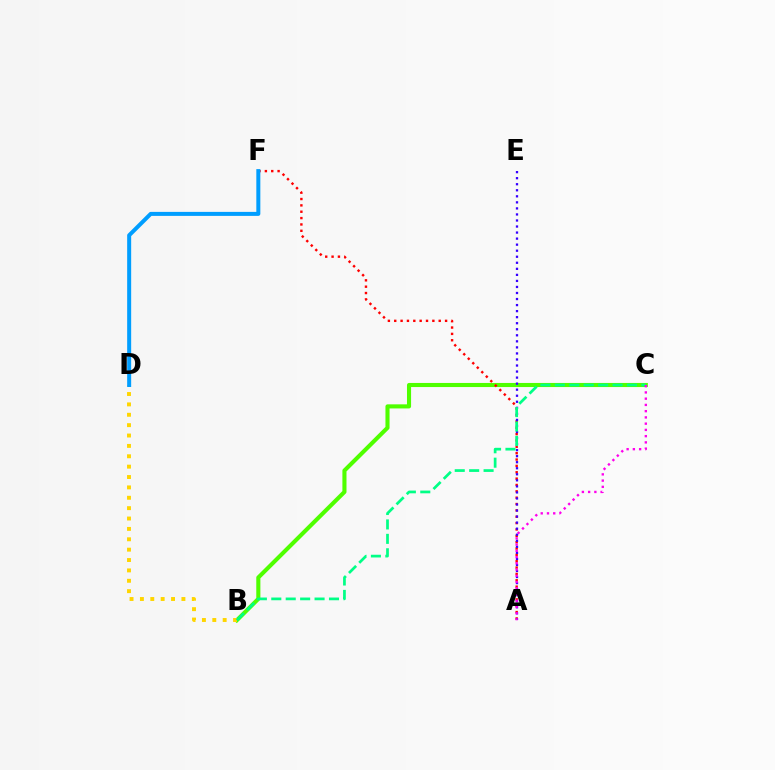{('B', 'C'): [{'color': '#4fff00', 'line_style': 'solid', 'thickness': 2.95}, {'color': '#00ff86', 'line_style': 'dashed', 'thickness': 1.96}], ('A', 'F'): [{'color': '#ff0000', 'line_style': 'dotted', 'thickness': 1.73}], ('A', 'E'): [{'color': '#3700ff', 'line_style': 'dotted', 'thickness': 1.64}], ('B', 'D'): [{'color': '#ffd500', 'line_style': 'dotted', 'thickness': 2.82}], ('A', 'C'): [{'color': '#ff00ed', 'line_style': 'dotted', 'thickness': 1.7}], ('D', 'F'): [{'color': '#009eff', 'line_style': 'solid', 'thickness': 2.88}]}